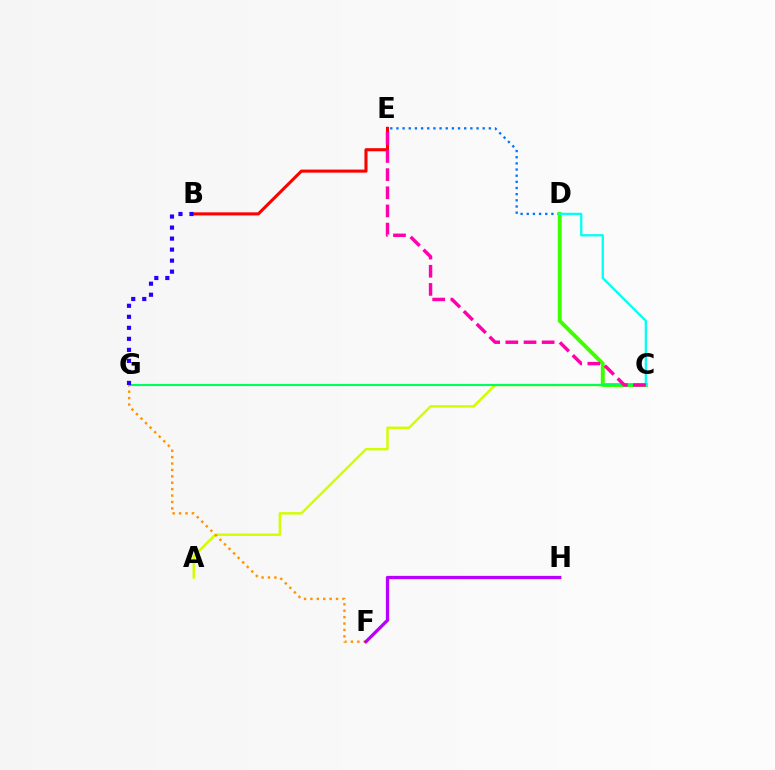{('D', 'E'): [{'color': '#0074ff', 'line_style': 'dotted', 'thickness': 1.67}], ('A', 'C'): [{'color': '#d1ff00', 'line_style': 'solid', 'thickness': 1.76}], ('C', 'D'): [{'color': '#3dff00', 'line_style': 'solid', 'thickness': 2.83}, {'color': '#00fff6', 'line_style': 'solid', 'thickness': 1.64}], ('C', 'G'): [{'color': '#00ff5c', 'line_style': 'solid', 'thickness': 1.51}], ('B', 'E'): [{'color': '#ff0000', 'line_style': 'solid', 'thickness': 2.22}], ('C', 'E'): [{'color': '#ff00ac', 'line_style': 'dashed', 'thickness': 2.47}], ('F', 'G'): [{'color': '#ff9400', 'line_style': 'dotted', 'thickness': 1.74}], ('F', 'H'): [{'color': '#b900ff', 'line_style': 'solid', 'thickness': 2.35}], ('B', 'G'): [{'color': '#2500ff', 'line_style': 'dotted', 'thickness': 2.99}]}